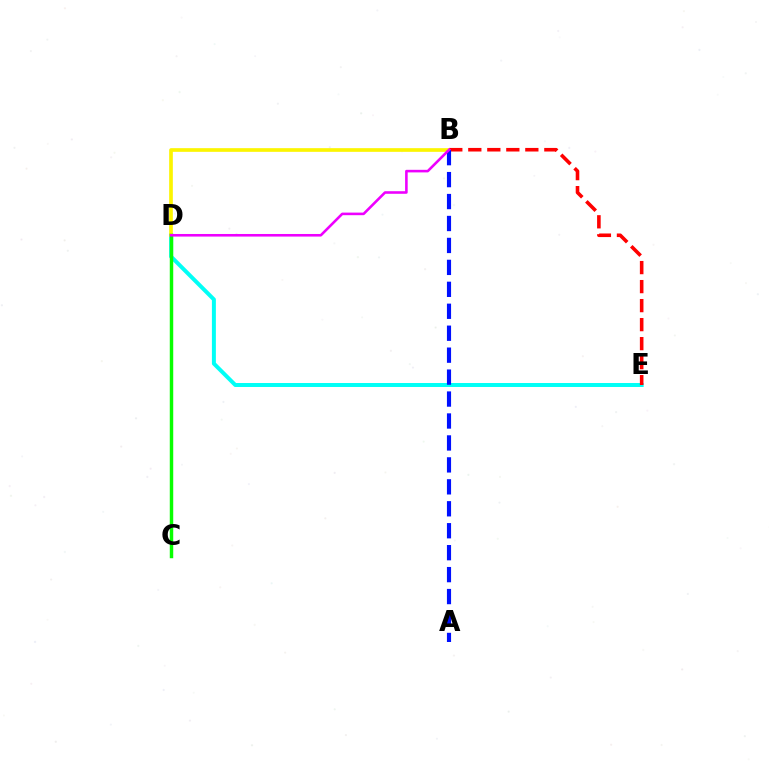{('D', 'E'): [{'color': '#00fff6', 'line_style': 'solid', 'thickness': 2.86}], ('B', 'D'): [{'color': '#fcf500', 'line_style': 'solid', 'thickness': 2.64}, {'color': '#ee00ff', 'line_style': 'solid', 'thickness': 1.86}], ('B', 'E'): [{'color': '#ff0000', 'line_style': 'dashed', 'thickness': 2.58}], ('C', 'D'): [{'color': '#08ff00', 'line_style': 'solid', 'thickness': 2.49}], ('A', 'B'): [{'color': '#0010ff', 'line_style': 'dashed', 'thickness': 2.98}]}